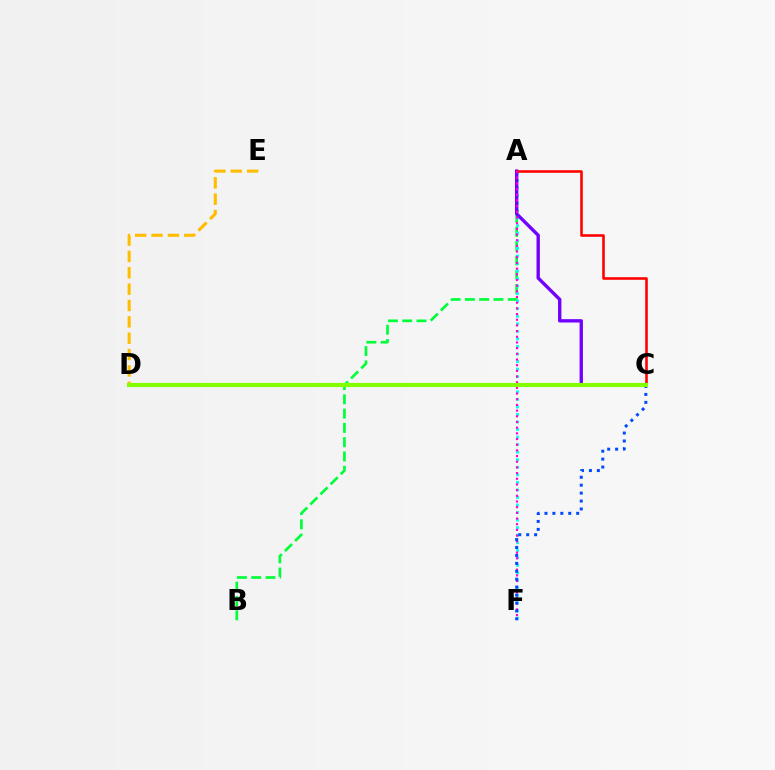{('A', 'B'): [{'color': '#00ff39', 'line_style': 'dashed', 'thickness': 1.94}], ('D', 'E'): [{'color': '#ffbd00', 'line_style': 'dashed', 'thickness': 2.22}], ('A', 'F'): [{'color': '#00fff6', 'line_style': 'dotted', 'thickness': 2.05}, {'color': '#ff00cf', 'line_style': 'dotted', 'thickness': 1.54}], ('A', 'C'): [{'color': '#7200ff', 'line_style': 'solid', 'thickness': 2.41}, {'color': '#ff0000', 'line_style': 'solid', 'thickness': 1.86}], ('C', 'F'): [{'color': '#004bff', 'line_style': 'dotted', 'thickness': 2.15}], ('C', 'D'): [{'color': '#84ff00', 'line_style': 'solid', 'thickness': 2.97}]}